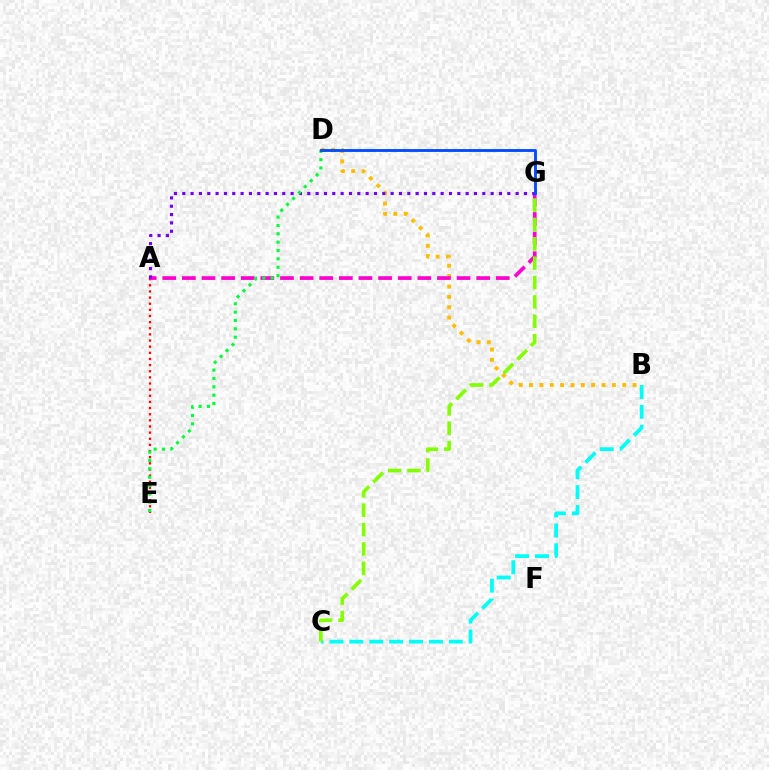{('A', 'E'): [{'color': '#ff0000', 'line_style': 'dotted', 'thickness': 1.67}], ('B', 'D'): [{'color': '#ffbd00', 'line_style': 'dotted', 'thickness': 2.81}], ('A', 'G'): [{'color': '#ff00cf', 'line_style': 'dashed', 'thickness': 2.67}, {'color': '#7200ff', 'line_style': 'dotted', 'thickness': 2.26}], ('B', 'C'): [{'color': '#00fff6', 'line_style': 'dashed', 'thickness': 2.7}], ('D', 'E'): [{'color': '#00ff39', 'line_style': 'dotted', 'thickness': 2.27}], ('D', 'G'): [{'color': '#004bff', 'line_style': 'solid', 'thickness': 2.05}], ('C', 'G'): [{'color': '#84ff00', 'line_style': 'dashed', 'thickness': 2.63}]}